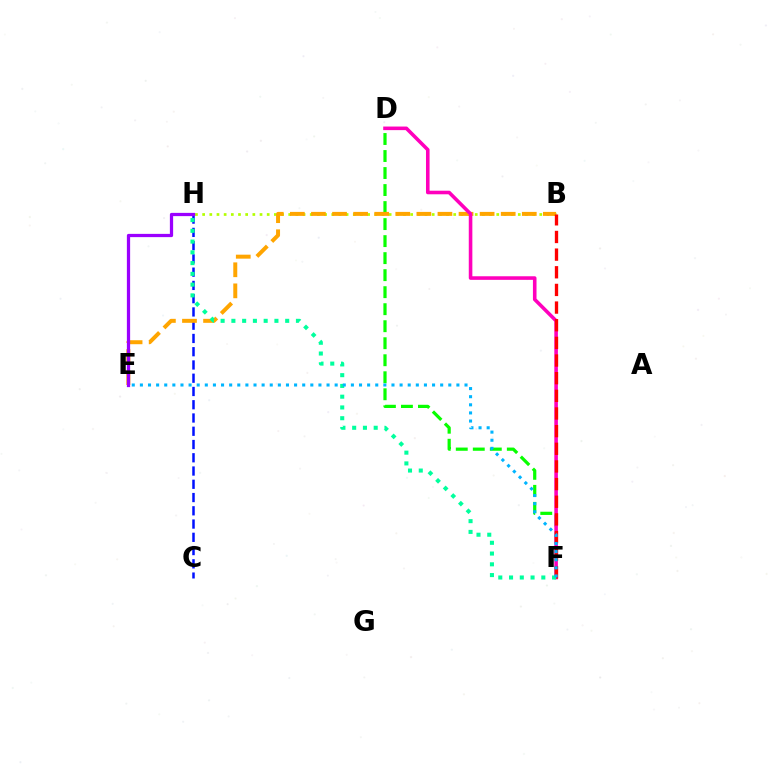{('B', 'H'): [{'color': '#b3ff00', 'line_style': 'dotted', 'thickness': 1.95}], ('D', 'F'): [{'color': '#08ff00', 'line_style': 'dashed', 'thickness': 2.31}, {'color': '#ff00bd', 'line_style': 'solid', 'thickness': 2.58}], ('C', 'H'): [{'color': '#0010ff', 'line_style': 'dashed', 'thickness': 1.8}], ('B', 'E'): [{'color': '#ffa500', 'line_style': 'dashed', 'thickness': 2.86}], ('E', 'H'): [{'color': '#9b00ff', 'line_style': 'solid', 'thickness': 2.34}], ('B', 'F'): [{'color': '#ff0000', 'line_style': 'dashed', 'thickness': 2.4}], ('F', 'H'): [{'color': '#00ff9d', 'line_style': 'dotted', 'thickness': 2.92}], ('E', 'F'): [{'color': '#00b5ff', 'line_style': 'dotted', 'thickness': 2.21}]}